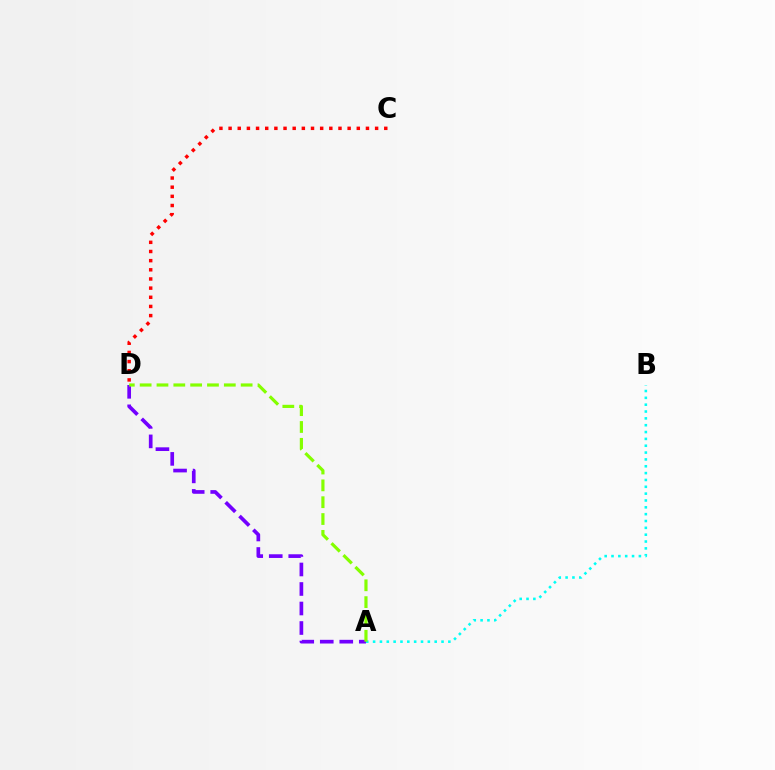{('C', 'D'): [{'color': '#ff0000', 'line_style': 'dotted', 'thickness': 2.49}], ('A', 'D'): [{'color': '#7200ff', 'line_style': 'dashed', 'thickness': 2.65}, {'color': '#84ff00', 'line_style': 'dashed', 'thickness': 2.29}], ('A', 'B'): [{'color': '#00fff6', 'line_style': 'dotted', 'thickness': 1.86}]}